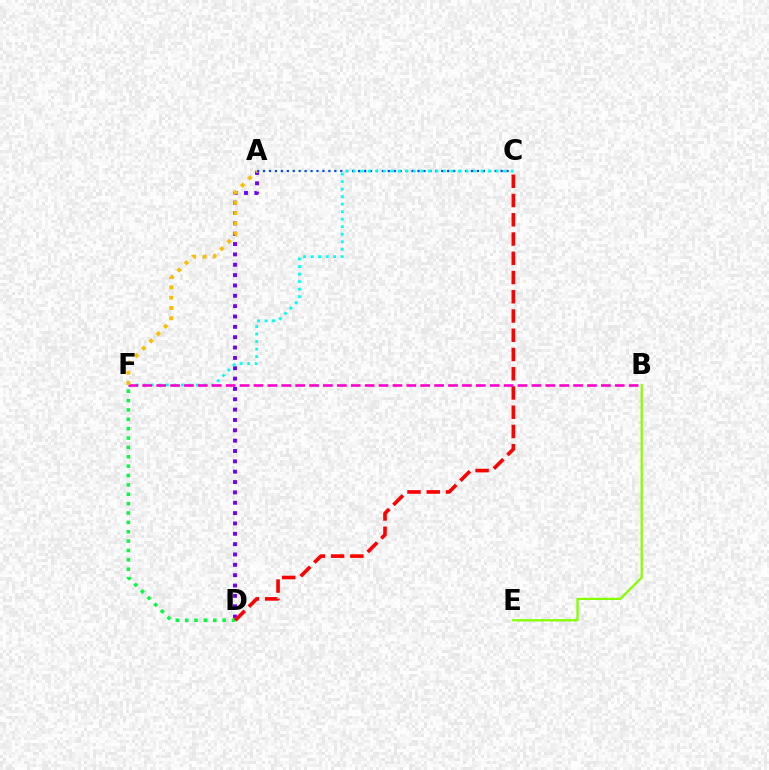{('A', 'D'): [{'color': '#7200ff', 'line_style': 'dotted', 'thickness': 2.81}], ('A', 'C'): [{'color': '#004bff', 'line_style': 'dotted', 'thickness': 1.61}], ('C', 'F'): [{'color': '#00fff6', 'line_style': 'dotted', 'thickness': 2.04}], ('D', 'F'): [{'color': '#00ff39', 'line_style': 'dotted', 'thickness': 2.55}], ('C', 'D'): [{'color': '#ff0000', 'line_style': 'dashed', 'thickness': 2.61}], ('B', 'F'): [{'color': '#ff00cf', 'line_style': 'dashed', 'thickness': 1.89}], ('B', 'E'): [{'color': '#84ff00', 'line_style': 'solid', 'thickness': 1.62}], ('A', 'F'): [{'color': '#ffbd00', 'line_style': 'dotted', 'thickness': 2.8}]}